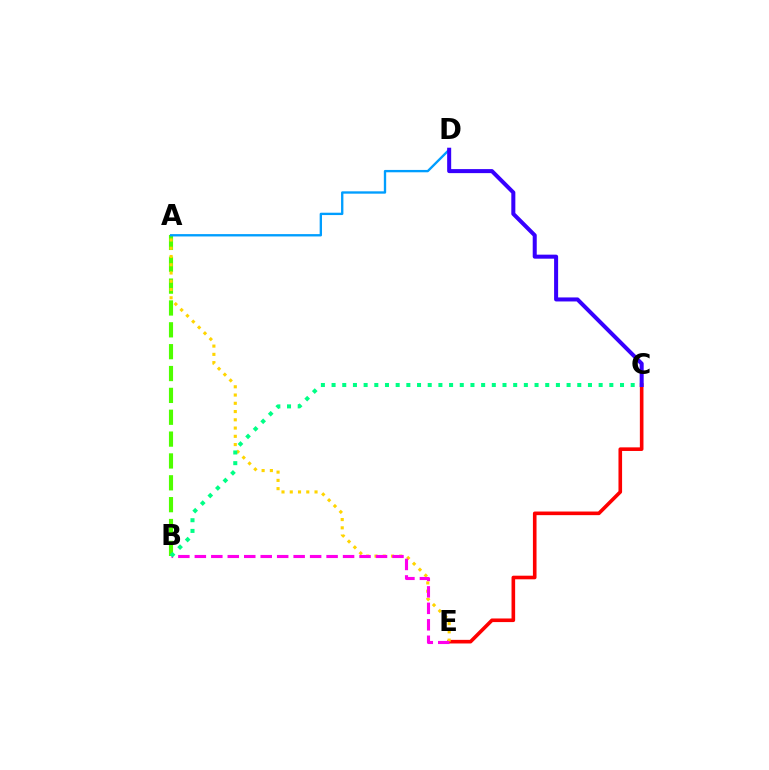{('A', 'B'): [{'color': '#4fff00', 'line_style': 'dashed', 'thickness': 2.97}], ('C', 'E'): [{'color': '#ff0000', 'line_style': 'solid', 'thickness': 2.6}], ('A', 'E'): [{'color': '#ffd500', 'line_style': 'dotted', 'thickness': 2.24}], ('A', 'D'): [{'color': '#009eff', 'line_style': 'solid', 'thickness': 1.69}], ('B', 'E'): [{'color': '#ff00ed', 'line_style': 'dashed', 'thickness': 2.24}], ('B', 'C'): [{'color': '#00ff86', 'line_style': 'dotted', 'thickness': 2.9}], ('C', 'D'): [{'color': '#3700ff', 'line_style': 'solid', 'thickness': 2.9}]}